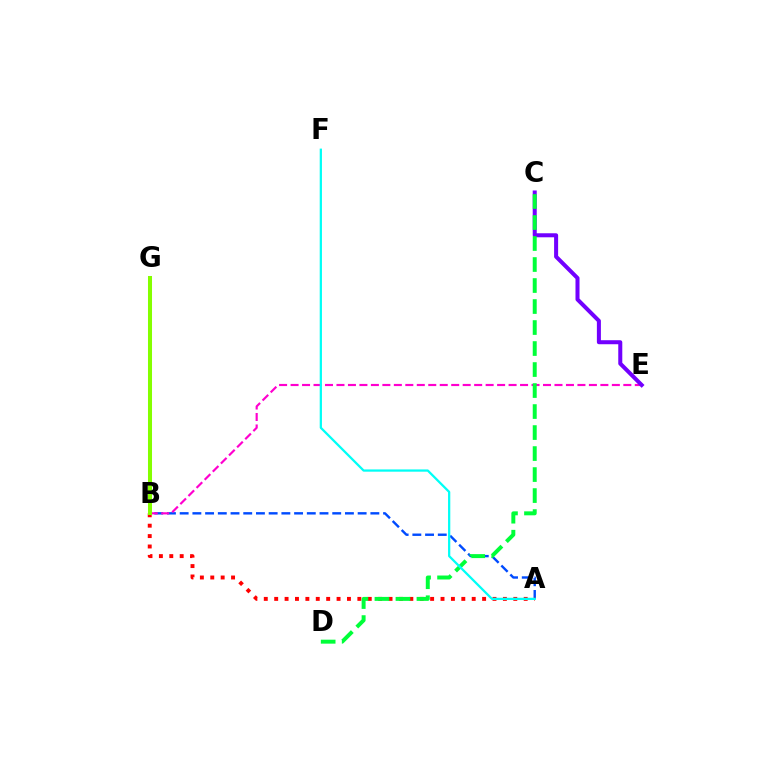{('A', 'B'): [{'color': '#004bff', 'line_style': 'dashed', 'thickness': 1.73}, {'color': '#ff0000', 'line_style': 'dotted', 'thickness': 2.82}], ('B', 'G'): [{'color': '#ffbd00', 'line_style': 'solid', 'thickness': 2.6}, {'color': '#84ff00', 'line_style': 'solid', 'thickness': 2.9}], ('B', 'E'): [{'color': '#ff00cf', 'line_style': 'dashed', 'thickness': 1.56}], ('C', 'E'): [{'color': '#7200ff', 'line_style': 'solid', 'thickness': 2.9}], ('C', 'D'): [{'color': '#00ff39', 'line_style': 'dashed', 'thickness': 2.85}], ('A', 'F'): [{'color': '#00fff6', 'line_style': 'solid', 'thickness': 1.62}]}